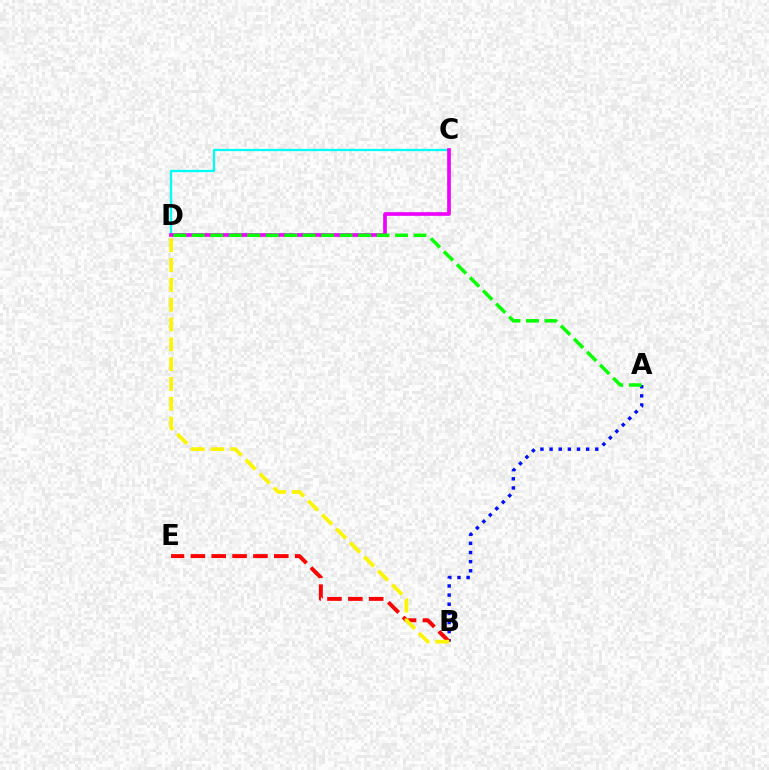{('A', 'B'): [{'color': '#0010ff', 'line_style': 'dotted', 'thickness': 2.48}], ('B', 'E'): [{'color': '#ff0000', 'line_style': 'dashed', 'thickness': 2.83}], ('B', 'D'): [{'color': '#fcf500', 'line_style': 'dashed', 'thickness': 2.69}], ('C', 'D'): [{'color': '#00fff6', 'line_style': 'solid', 'thickness': 1.64}, {'color': '#ee00ff', 'line_style': 'solid', 'thickness': 2.64}], ('A', 'D'): [{'color': '#08ff00', 'line_style': 'dashed', 'thickness': 2.51}]}